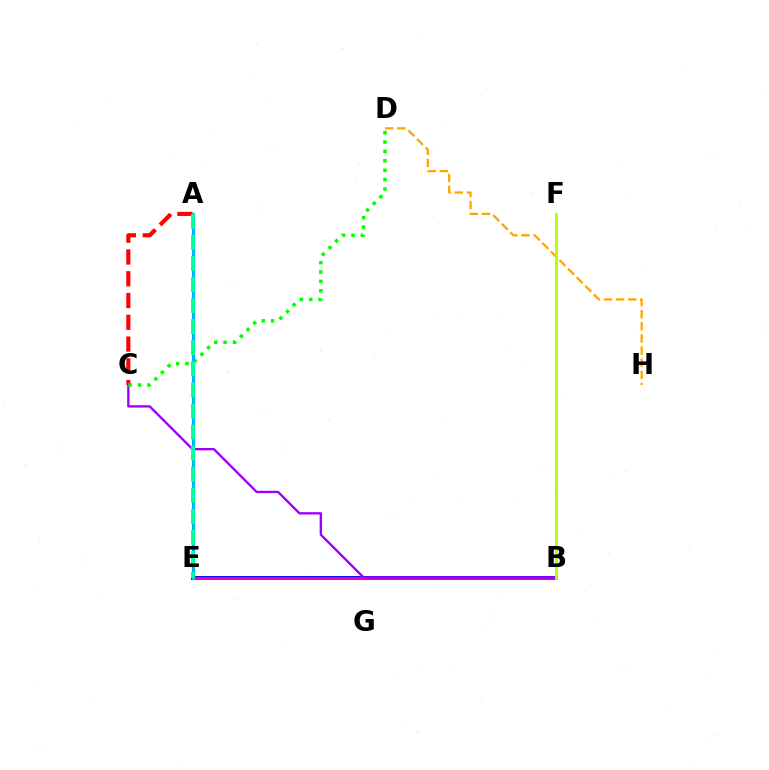{('A', 'C'): [{'color': '#ff0000', 'line_style': 'dashed', 'thickness': 2.96}], ('B', 'E'): [{'color': '#0010ff', 'line_style': 'solid', 'thickness': 2.82}, {'color': '#ff00bd', 'line_style': 'solid', 'thickness': 1.86}], ('D', 'H'): [{'color': '#ffa500', 'line_style': 'dashed', 'thickness': 1.65}], ('B', 'C'): [{'color': '#9b00ff', 'line_style': 'solid', 'thickness': 1.7}], ('C', 'D'): [{'color': '#08ff00', 'line_style': 'dotted', 'thickness': 2.55}], ('A', 'E'): [{'color': '#00b5ff', 'line_style': 'solid', 'thickness': 2.29}, {'color': '#00ff9d', 'line_style': 'dashed', 'thickness': 2.86}], ('B', 'F'): [{'color': '#b3ff00', 'line_style': 'solid', 'thickness': 2.04}]}